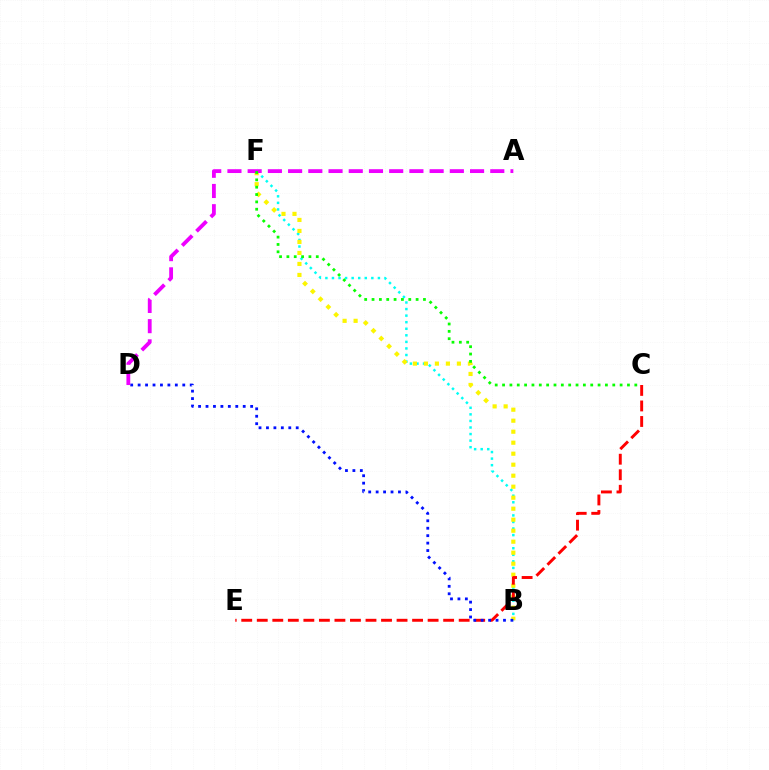{('B', 'F'): [{'color': '#00fff6', 'line_style': 'dotted', 'thickness': 1.78}, {'color': '#fcf500', 'line_style': 'dotted', 'thickness': 2.99}], ('C', 'E'): [{'color': '#ff0000', 'line_style': 'dashed', 'thickness': 2.11}], ('B', 'D'): [{'color': '#0010ff', 'line_style': 'dotted', 'thickness': 2.02}], ('A', 'D'): [{'color': '#ee00ff', 'line_style': 'dashed', 'thickness': 2.75}], ('C', 'F'): [{'color': '#08ff00', 'line_style': 'dotted', 'thickness': 2.0}]}